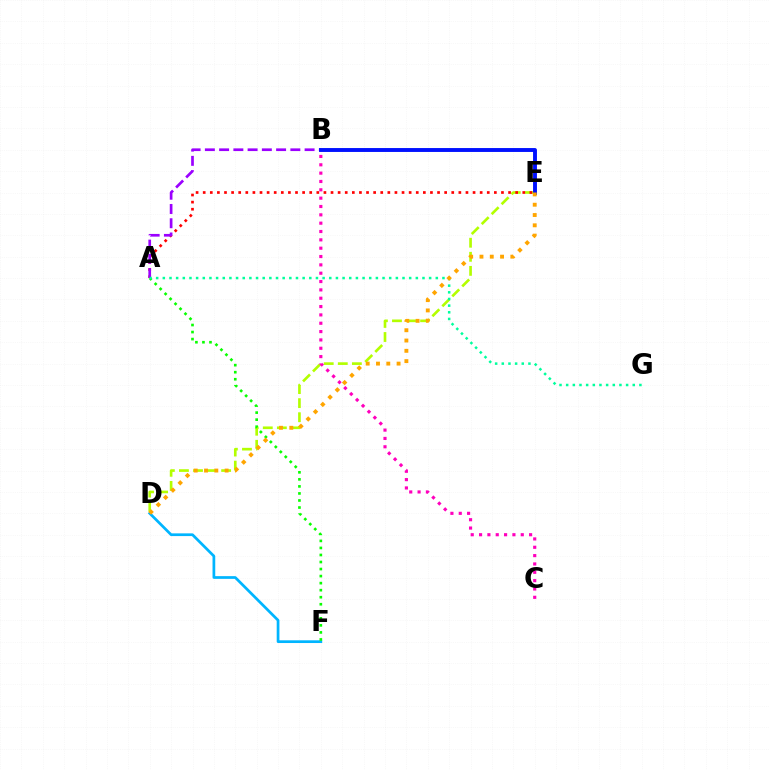{('D', 'E'): [{'color': '#b3ff00', 'line_style': 'dashed', 'thickness': 1.91}, {'color': '#ffa500', 'line_style': 'dotted', 'thickness': 2.8}], ('D', 'F'): [{'color': '#00b5ff', 'line_style': 'solid', 'thickness': 1.96}], ('A', 'E'): [{'color': '#ff0000', 'line_style': 'dotted', 'thickness': 1.93}], ('A', 'F'): [{'color': '#08ff00', 'line_style': 'dotted', 'thickness': 1.91}], ('A', 'B'): [{'color': '#9b00ff', 'line_style': 'dashed', 'thickness': 1.94}], ('B', 'C'): [{'color': '#ff00bd', 'line_style': 'dotted', 'thickness': 2.27}], ('A', 'G'): [{'color': '#00ff9d', 'line_style': 'dotted', 'thickness': 1.81}], ('B', 'E'): [{'color': '#0010ff', 'line_style': 'solid', 'thickness': 2.81}]}